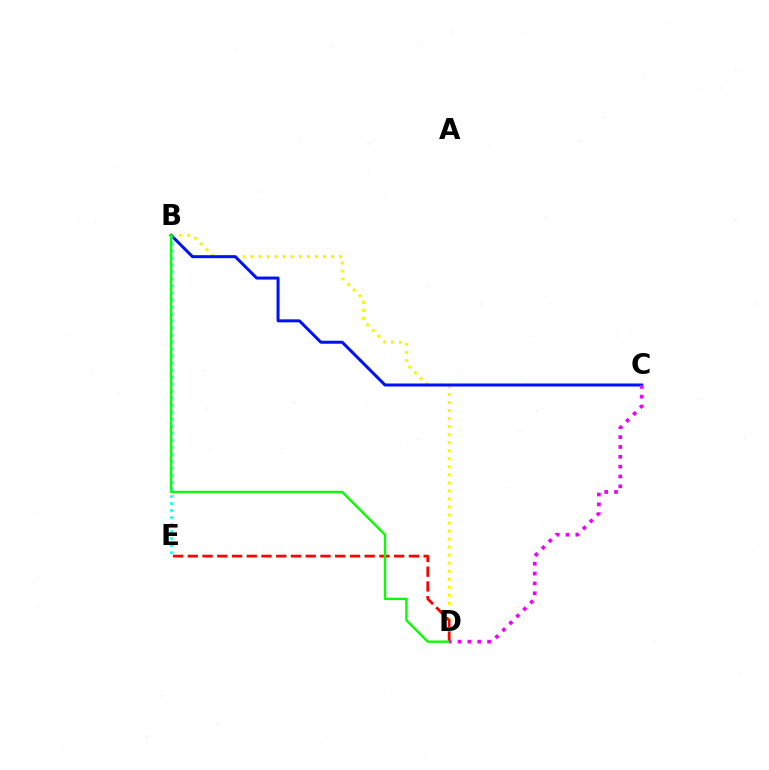{('B', 'D'): [{'color': '#fcf500', 'line_style': 'dotted', 'thickness': 2.18}, {'color': '#08ff00', 'line_style': 'solid', 'thickness': 1.73}], ('B', 'C'): [{'color': '#0010ff', 'line_style': 'solid', 'thickness': 2.16}], ('B', 'E'): [{'color': '#00fff6', 'line_style': 'dotted', 'thickness': 1.91}], ('D', 'E'): [{'color': '#ff0000', 'line_style': 'dashed', 'thickness': 2.0}], ('C', 'D'): [{'color': '#ee00ff', 'line_style': 'dotted', 'thickness': 2.68}]}